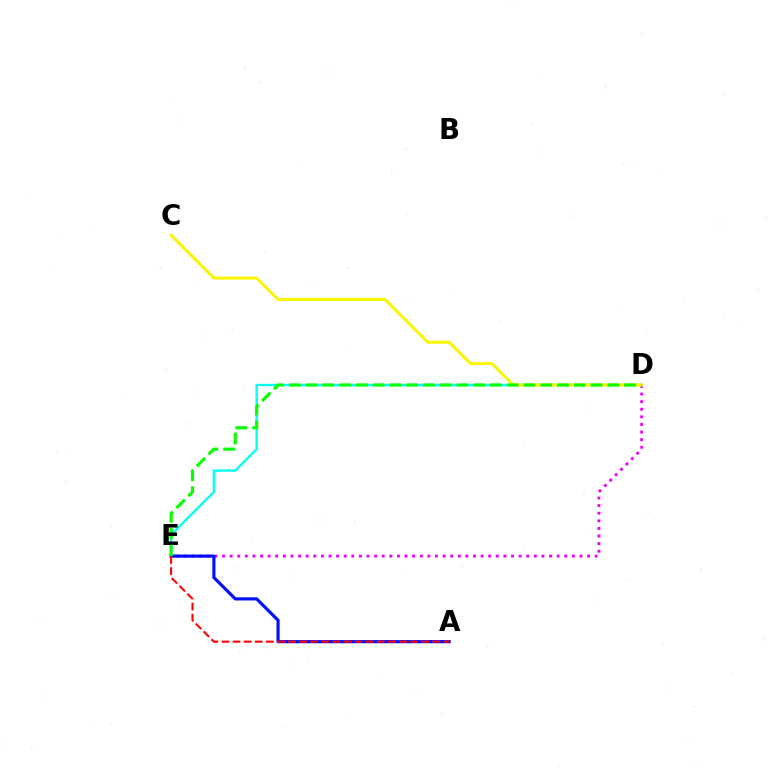{('D', 'E'): [{'color': '#ee00ff', 'line_style': 'dotted', 'thickness': 2.07}, {'color': '#00fff6', 'line_style': 'solid', 'thickness': 1.69}, {'color': '#08ff00', 'line_style': 'dashed', 'thickness': 2.28}], ('C', 'D'): [{'color': '#fcf500', 'line_style': 'solid', 'thickness': 2.15}], ('A', 'E'): [{'color': '#0010ff', 'line_style': 'solid', 'thickness': 2.28}, {'color': '#ff0000', 'line_style': 'dashed', 'thickness': 1.51}]}